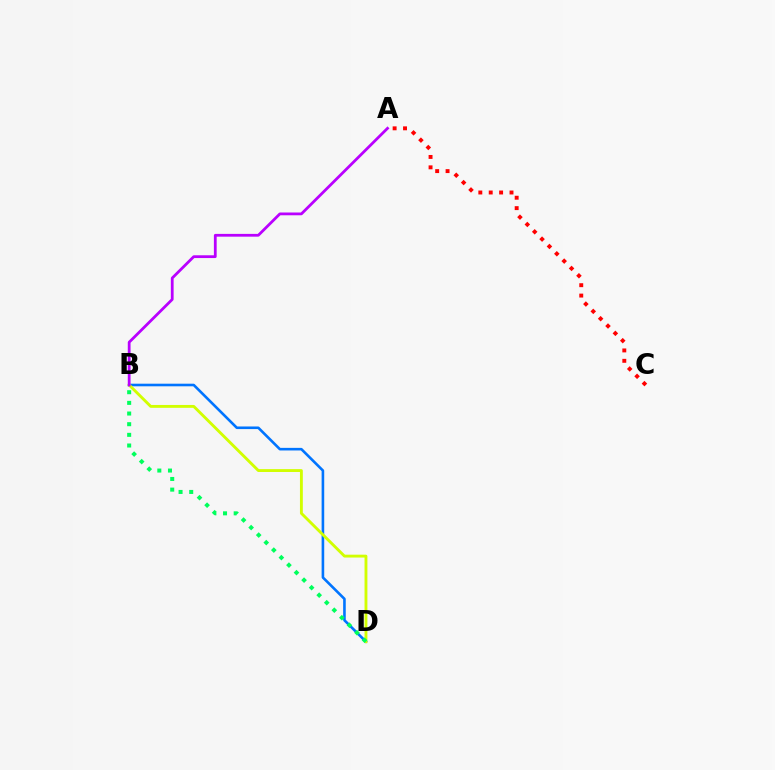{('B', 'D'): [{'color': '#0074ff', 'line_style': 'solid', 'thickness': 1.88}, {'color': '#d1ff00', 'line_style': 'solid', 'thickness': 2.06}, {'color': '#00ff5c', 'line_style': 'dotted', 'thickness': 2.9}], ('A', 'B'): [{'color': '#b900ff', 'line_style': 'solid', 'thickness': 2.0}], ('A', 'C'): [{'color': '#ff0000', 'line_style': 'dotted', 'thickness': 2.82}]}